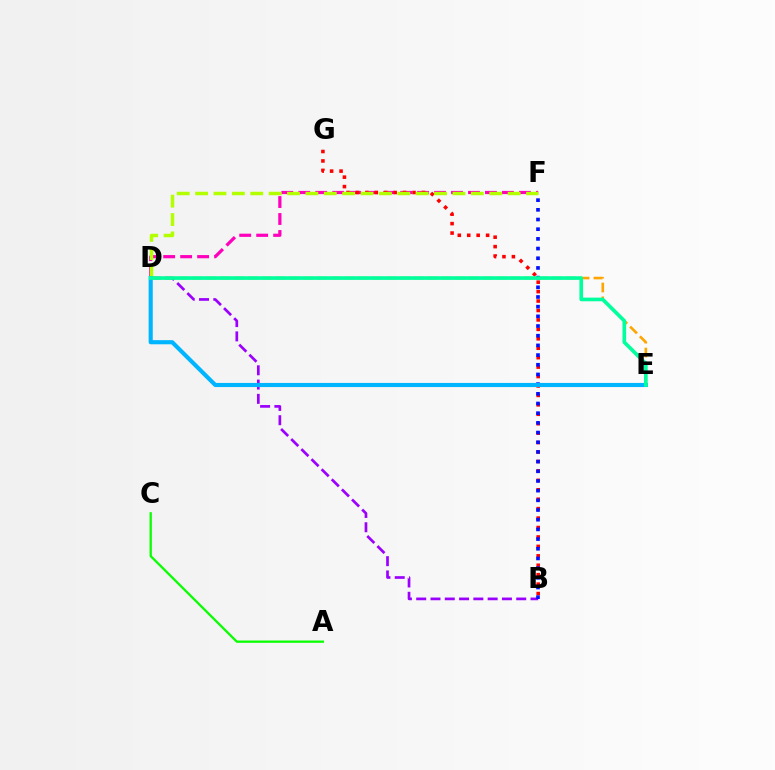{('A', 'C'): [{'color': '#08ff00', 'line_style': 'solid', 'thickness': 1.65}], ('B', 'D'): [{'color': '#9b00ff', 'line_style': 'dashed', 'thickness': 1.94}], ('D', 'F'): [{'color': '#ff00bd', 'line_style': 'dashed', 'thickness': 2.31}, {'color': '#b3ff00', 'line_style': 'dashed', 'thickness': 2.5}], ('B', 'G'): [{'color': '#ff0000', 'line_style': 'dotted', 'thickness': 2.56}], ('B', 'F'): [{'color': '#0010ff', 'line_style': 'dotted', 'thickness': 2.63}], ('D', 'E'): [{'color': '#ffa500', 'line_style': 'dashed', 'thickness': 1.88}, {'color': '#00b5ff', 'line_style': 'solid', 'thickness': 2.97}, {'color': '#00ff9d', 'line_style': 'solid', 'thickness': 2.63}]}